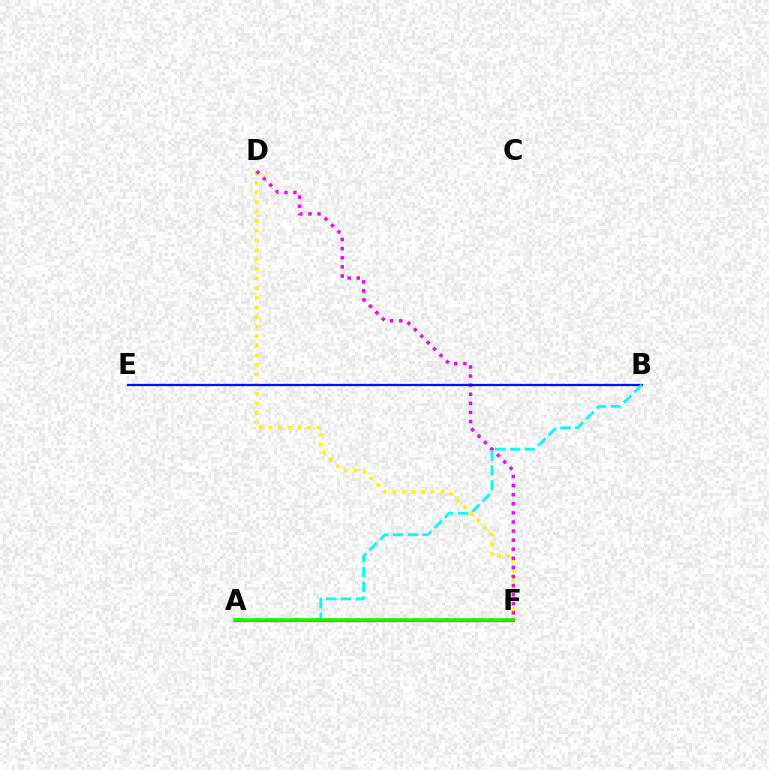{('D', 'F'): [{'color': '#fcf500', 'line_style': 'dotted', 'thickness': 2.6}, {'color': '#ee00ff', 'line_style': 'dotted', 'thickness': 2.47}], ('B', 'E'): [{'color': '#0010ff', 'line_style': 'solid', 'thickness': 1.61}], ('A', 'B'): [{'color': '#00fff6', 'line_style': 'dashed', 'thickness': 2.01}], ('A', 'F'): [{'color': '#ff0000', 'line_style': 'solid', 'thickness': 2.35}, {'color': '#08ff00', 'line_style': 'solid', 'thickness': 2.56}]}